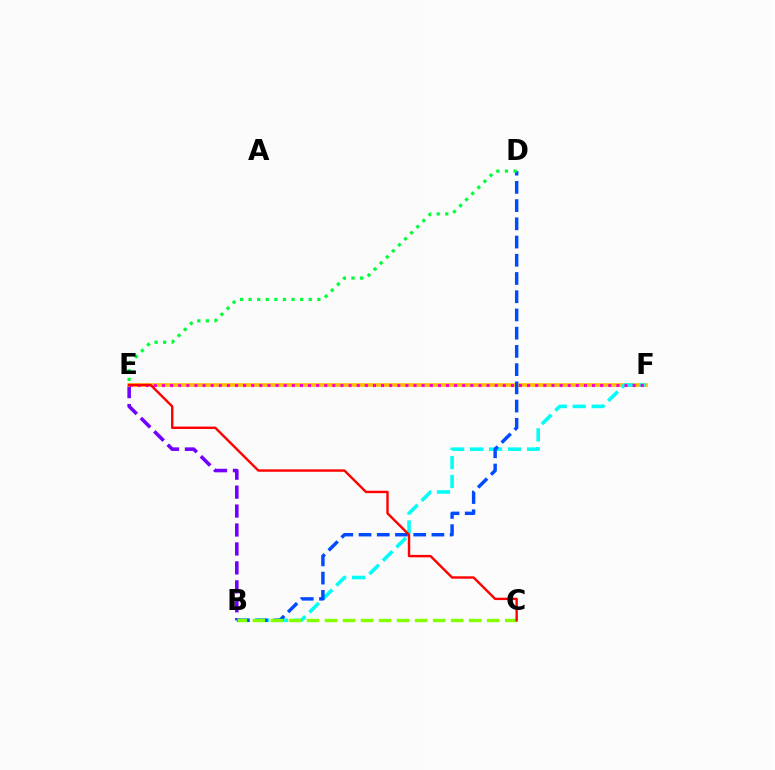{('B', 'E'): [{'color': '#7200ff', 'line_style': 'dashed', 'thickness': 2.57}], ('E', 'F'): [{'color': '#ffbd00', 'line_style': 'solid', 'thickness': 2.63}, {'color': '#ff00cf', 'line_style': 'dotted', 'thickness': 2.2}], ('B', 'F'): [{'color': '#00fff6', 'line_style': 'dashed', 'thickness': 2.58}], ('B', 'D'): [{'color': '#004bff', 'line_style': 'dashed', 'thickness': 2.48}], ('B', 'C'): [{'color': '#84ff00', 'line_style': 'dashed', 'thickness': 2.45}], ('C', 'E'): [{'color': '#ff0000', 'line_style': 'solid', 'thickness': 1.73}], ('D', 'E'): [{'color': '#00ff39', 'line_style': 'dotted', 'thickness': 2.33}]}